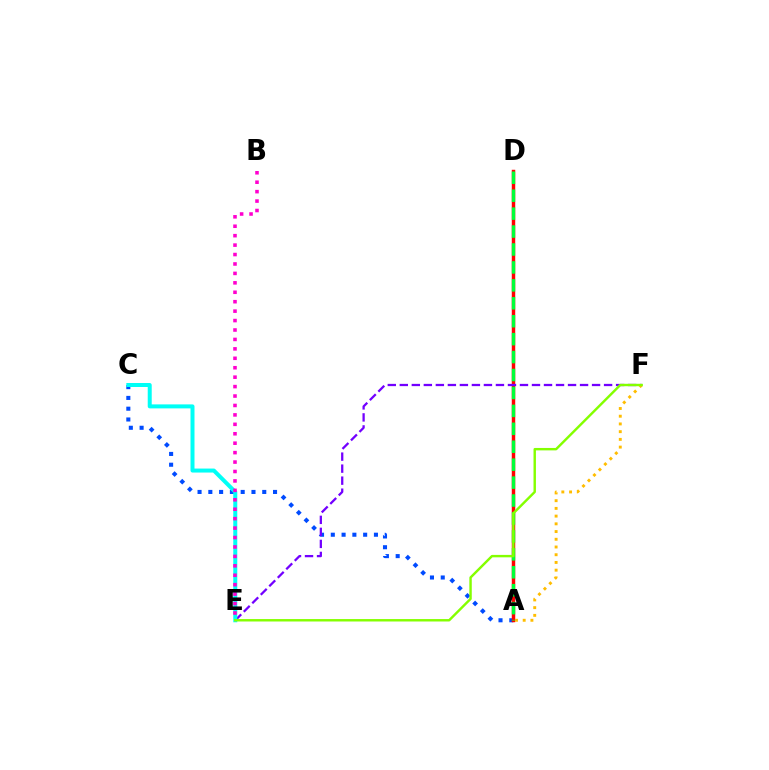{('A', 'C'): [{'color': '#004bff', 'line_style': 'dotted', 'thickness': 2.93}], ('A', 'D'): [{'color': '#ff0000', 'line_style': 'solid', 'thickness': 2.48}, {'color': '#00ff39', 'line_style': 'dashed', 'thickness': 2.44}], ('E', 'F'): [{'color': '#7200ff', 'line_style': 'dashed', 'thickness': 1.63}, {'color': '#84ff00', 'line_style': 'solid', 'thickness': 1.74}], ('C', 'E'): [{'color': '#00fff6', 'line_style': 'solid', 'thickness': 2.88}], ('A', 'F'): [{'color': '#ffbd00', 'line_style': 'dotted', 'thickness': 2.1}], ('B', 'E'): [{'color': '#ff00cf', 'line_style': 'dotted', 'thickness': 2.56}]}